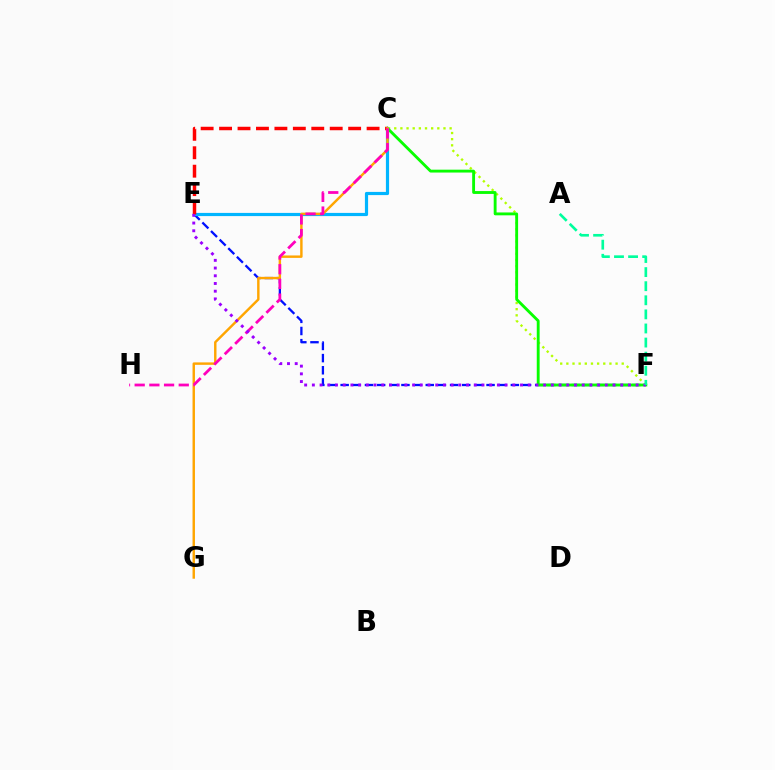{('C', 'F'): [{'color': '#b3ff00', 'line_style': 'dotted', 'thickness': 1.67}, {'color': '#08ff00', 'line_style': 'solid', 'thickness': 2.06}], ('E', 'F'): [{'color': '#0010ff', 'line_style': 'dashed', 'thickness': 1.65}, {'color': '#9b00ff', 'line_style': 'dotted', 'thickness': 2.09}], ('C', 'E'): [{'color': '#00b5ff', 'line_style': 'solid', 'thickness': 2.3}, {'color': '#ff0000', 'line_style': 'dashed', 'thickness': 2.5}], ('C', 'G'): [{'color': '#ffa500', 'line_style': 'solid', 'thickness': 1.75}], ('C', 'H'): [{'color': '#ff00bd', 'line_style': 'dashed', 'thickness': 2.0}], ('A', 'F'): [{'color': '#00ff9d', 'line_style': 'dashed', 'thickness': 1.91}]}